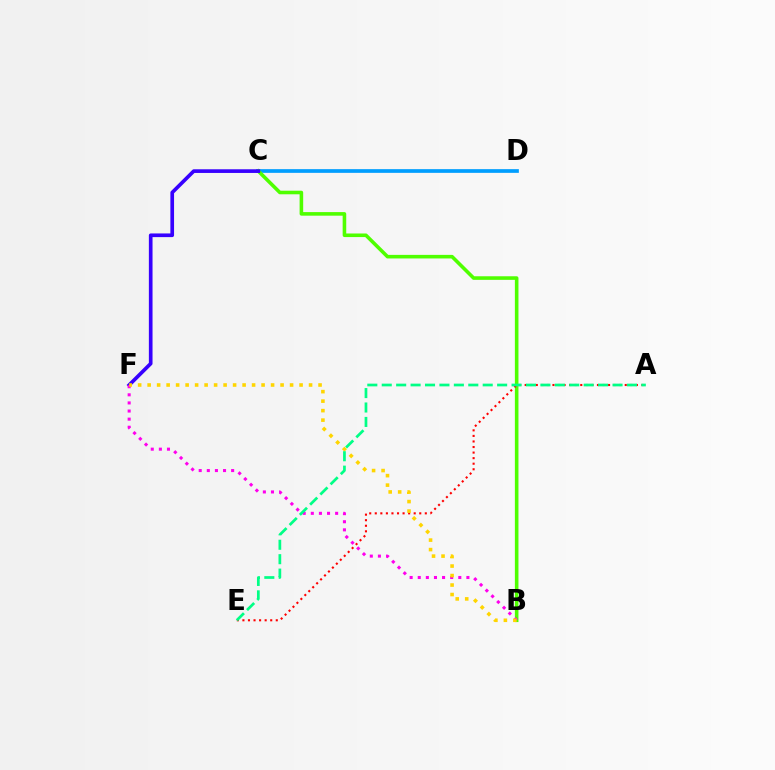{('C', 'D'): [{'color': '#009eff', 'line_style': 'solid', 'thickness': 2.67}], ('B', 'C'): [{'color': '#4fff00', 'line_style': 'solid', 'thickness': 2.58}], ('C', 'F'): [{'color': '#3700ff', 'line_style': 'solid', 'thickness': 2.64}], ('A', 'E'): [{'color': '#ff0000', 'line_style': 'dotted', 'thickness': 1.51}, {'color': '#00ff86', 'line_style': 'dashed', 'thickness': 1.96}], ('B', 'F'): [{'color': '#ff00ed', 'line_style': 'dotted', 'thickness': 2.2}, {'color': '#ffd500', 'line_style': 'dotted', 'thickness': 2.58}]}